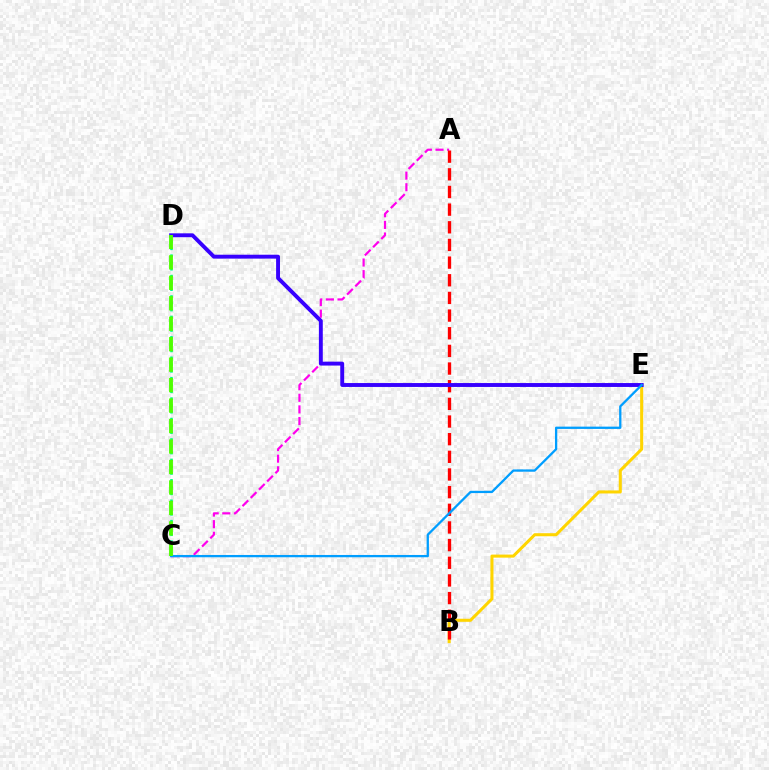{('A', 'C'): [{'color': '#ff00ed', 'line_style': 'dashed', 'thickness': 1.58}], ('C', 'D'): [{'color': '#00ff86', 'line_style': 'dotted', 'thickness': 1.85}, {'color': '#4fff00', 'line_style': 'dashed', 'thickness': 2.78}], ('B', 'E'): [{'color': '#ffd500', 'line_style': 'solid', 'thickness': 2.2}], ('A', 'B'): [{'color': '#ff0000', 'line_style': 'dashed', 'thickness': 2.4}], ('D', 'E'): [{'color': '#3700ff', 'line_style': 'solid', 'thickness': 2.81}], ('C', 'E'): [{'color': '#009eff', 'line_style': 'solid', 'thickness': 1.65}]}